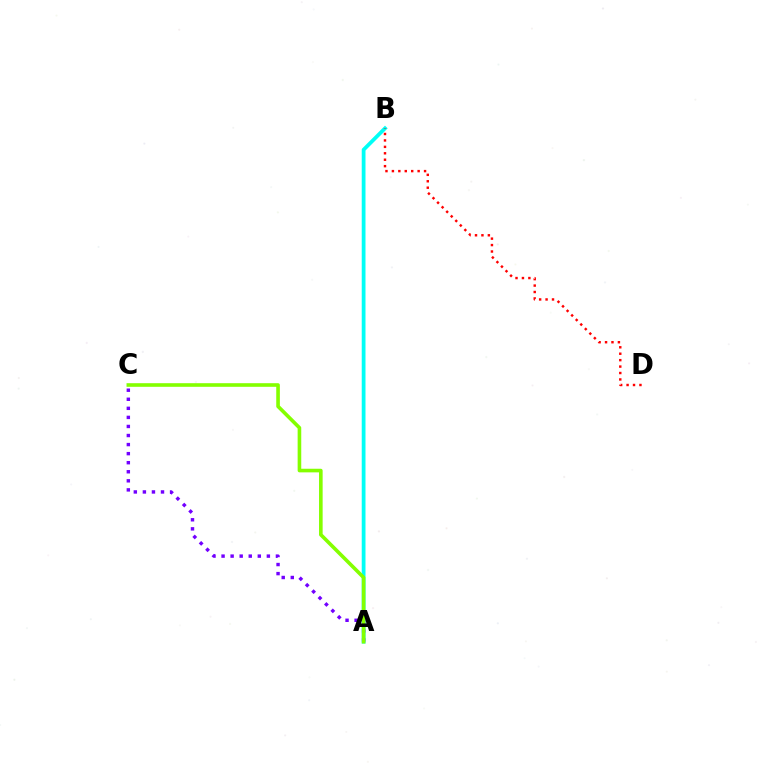{('A', 'B'): [{'color': '#00fff6', 'line_style': 'solid', 'thickness': 2.71}], ('A', 'C'): [{'color': '#7200ff', 'line_style': 'dotted', 'thickness': 2.46}, {'color': '#84ff00', 'line_style': 'solid', 'thickness': 2.6}], ('B', 'D'): [{'color': '#ff0000', 'line_style': 'dotted', 'thickness': 1.75}]}